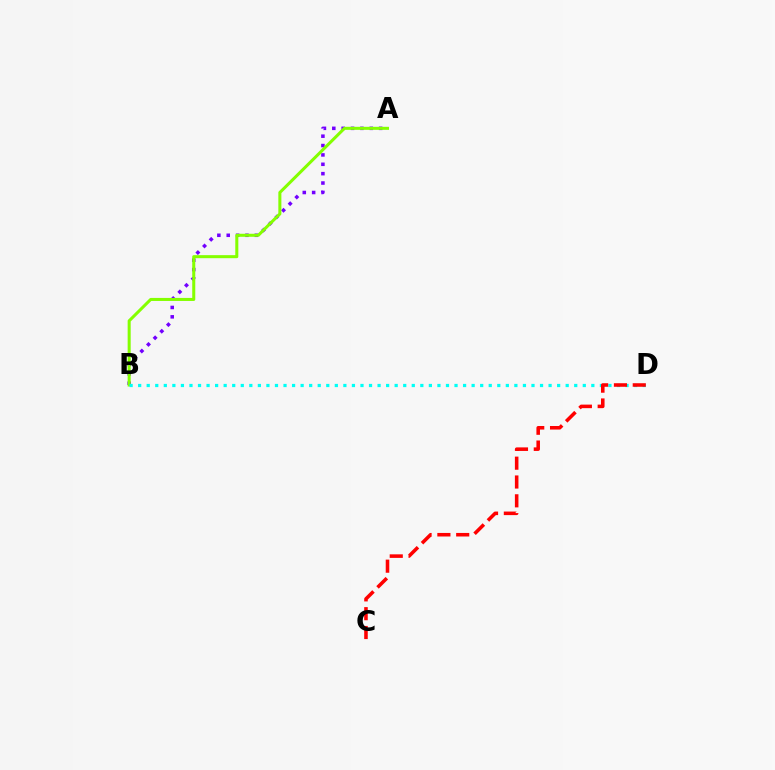{('A', 'B'): [{'color': '#7200ff', 'line_style': 'dotted', 'thickness': 2.55}, {'color': '#84ff00', 'line_style': 'solid', 'thickness': 2.19}], ('B', 'D'): [{'color': '#00fff6', 'line_style': 'dotted', 'thickness': 2.32}], ('C', 'D'): [{'color': '#ff0000', 'line_style': 'dashed', 'thickness': 2.56}]}